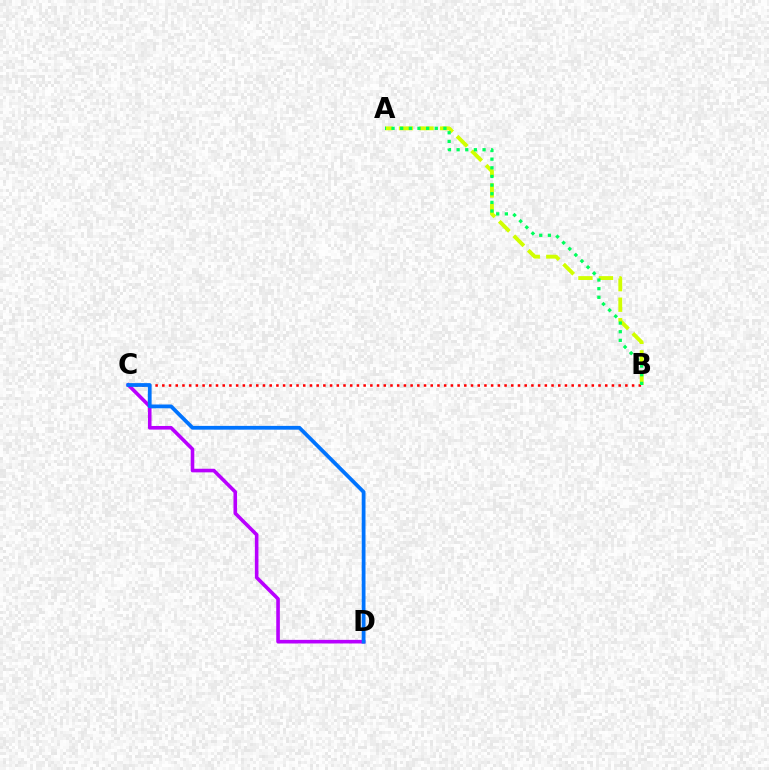{('C', 'D'): [{'color': '#b900ff', 'line_style': 'solid', 'thickness': 2.59}, {'color': '#0074ff', 'line_style': 'solid', 'thickness': 2.72}], ('A', 'B'): [{'color': '#d1ff00', 'line_style': 'dashed', 'thickness': 2.79}, {'color': '#00ff5c', 'line_style': 'dotted', 'thickness': 2.35}], ('B', 'C'): [{'color': '#ff0000', 'line_style': 'dotted', 'thickness': 1.82}]}